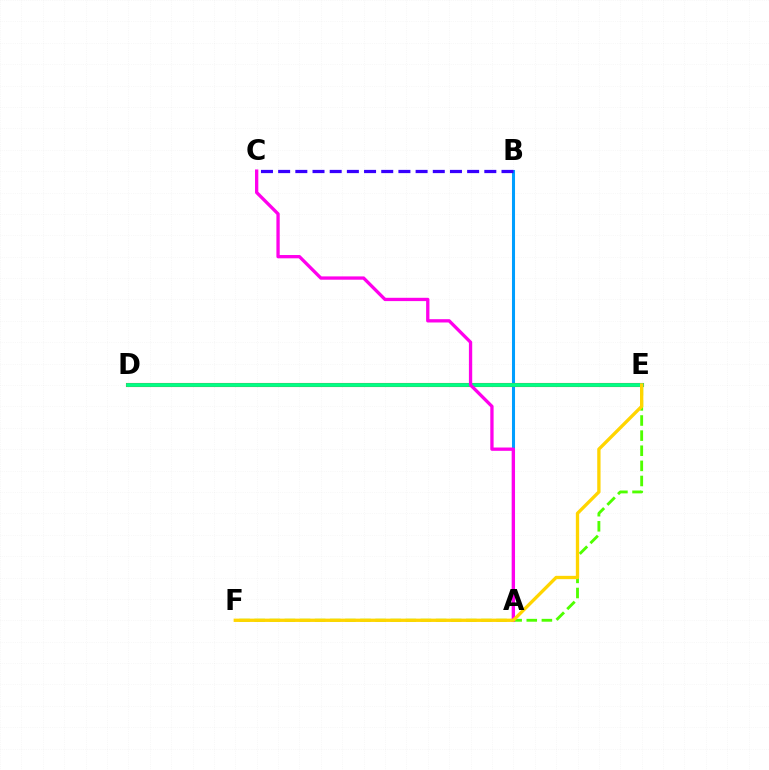{('E', 'F'): [{'color': '#4fff00', 'line_style': 'dashed', 'thickness': 2.05}, {'color': '#ffd500', 'line_style': 'solid', 'thickness': 2.39}], ('A', 'B'): [{'color': '#009eff', 'line_style': 'solid', 'thickness': 2.2}], ('D', 'E'): [{'color': '#ff0000', 'line_style': 'solid', 'thickness': 2.94}, {'color': '#00ff86', 'line_style': 'solid', 'thickness': 2.74}], ('A', 'C'): [{'color': '#ff00ed', 'line_style': 'solid', 'thickness': 2.38}], ('B', 'C'): [{'color': '#3700ff', 'line_style': 'dashed', 'thickness': 2.33}]}